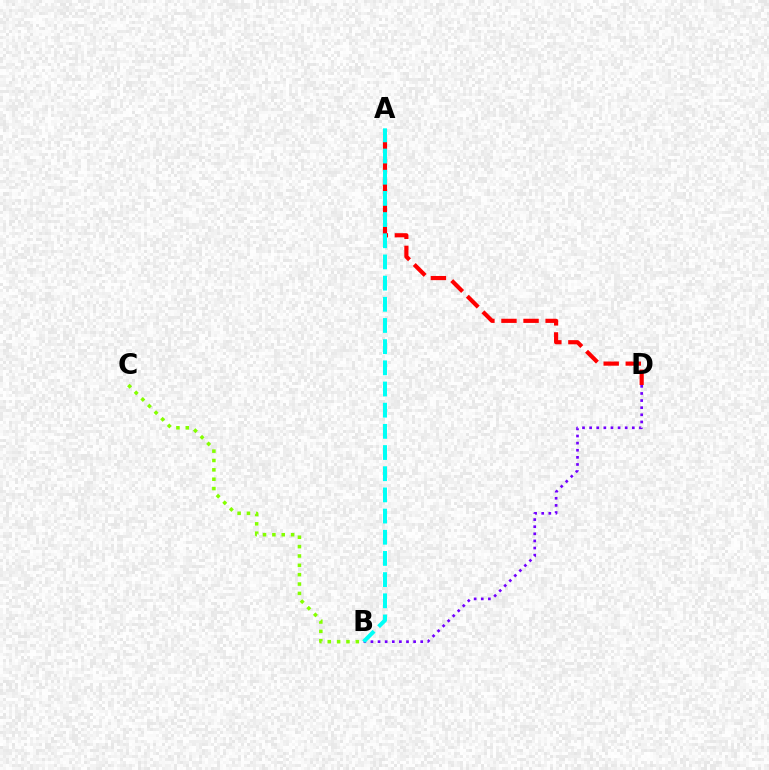{('B', 'C'): [{'color': '#84ff00', 'line_style': 'dotted', 'thickness': 2.54}], ('A', 'D'): [{'color': '#ff0000', 'line_style': 'dashed', 'thickness': 3.0}], ('B', 'D'): [{'color': '#7200ff', 'line_style': 'dotted', 'thickness': 1.93}], ('A', 'B'): [{'color': '#00fff6', 'line_style': 'dashed', 'thickness': 2.88}]}